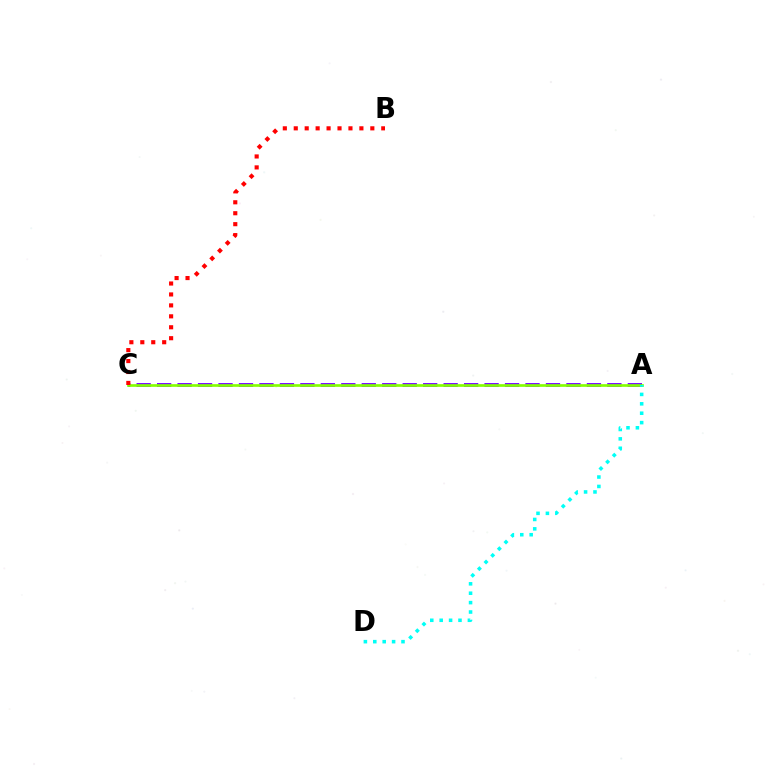{('A', 'C'): [{'color': '#7200ff', 'line_style': 'dashed', 'thickness': 2.78}, {'color': '#84ff00', 'line_style': 'solid', 'thickness': 1.92}], ('A', 'D'): [{'color': '#00fff6', 'line_style': 'dotted', 'thickness': 2.56}], ('B', 'C'): [{'color': '#ff0000', 'line_style': 'dotted', 'thickness': 2.97}]}